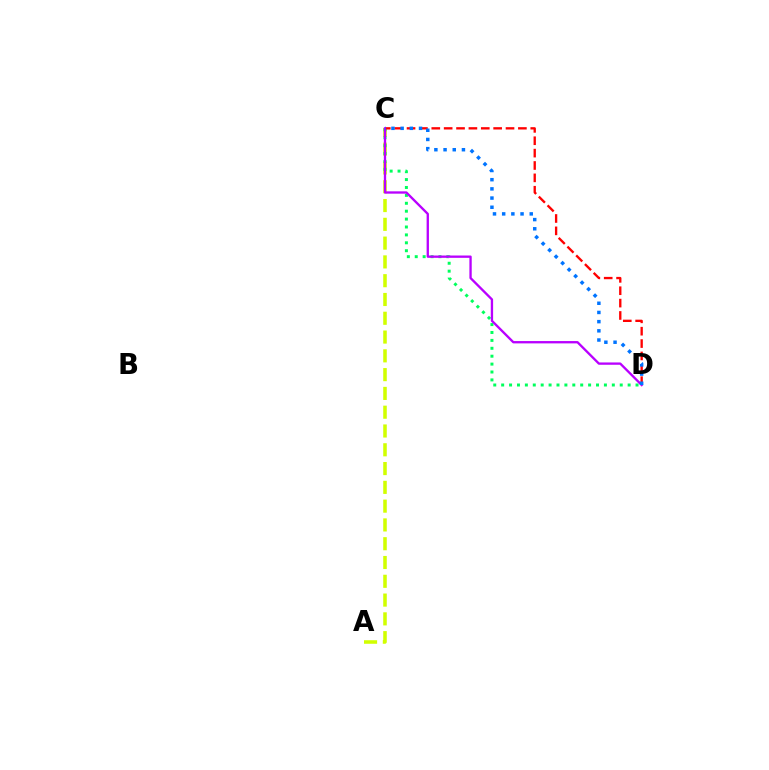{('A', 'C'): [{'color': '#d1ff00', 'line_style': 'dashed', 'thickness': 2.55}], ('C', 'D'): [{'color': '#00ff5c', 'line_style': 'dotted', 'thickness': 2.15}, {'color': '#ff0000', 'line_style': 'dashed', 'thickness': 1.68}, {'color': '#b900ff', 'line_style': 'solid', 'thickness': 1.68}, {'color': '#0074ff', 'line_style': 'dotted', 'thickness': 2.5}]}